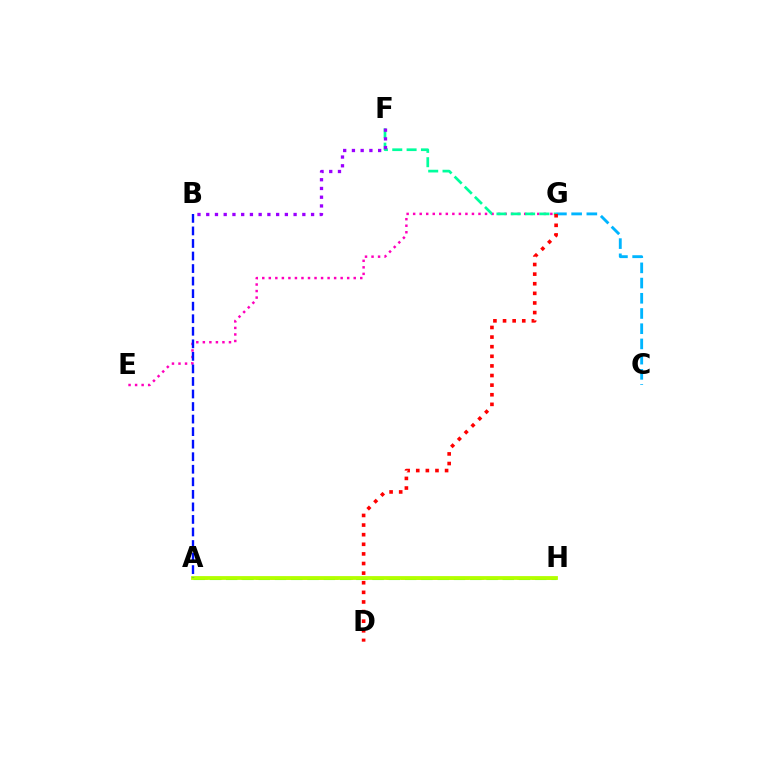{('C', 'G'): [{'color': '#00b5ff', 'line_style': 'dashed', 'thickness': 2.07}], ('E', 'G'): [{'color': '#ff00bd', 'line_style': 'dotted', 'thickness': 1.78}], ('F', 'G'): [{'color': '#00ff9d', 'line_style': 'dashed', 'thickness': 1.95}], ('A', 'H'): [{'color': '#ffa500', 'line_style': 'dashed', 'thickness': 1.97}, {'color': '#08ff00', 'line_style': 'dashed', 'thickness': 2.21}, {'color': '#b3ff00', 'line_style': 'solid', 'thickness': 2.74}], ('D', 'G'): [{'color': '#ff0000', 'line_style': 'dotted', 'thickness': 2.61}], ('B', 'F'): [{'color': '#9b00ff', 'line_style': 'dotted', 'thickness': 2.37}], ('A', 'B'): [{'color': '#0010ff', 'line_style': 'dashed', 'thickness': 1.7}]}